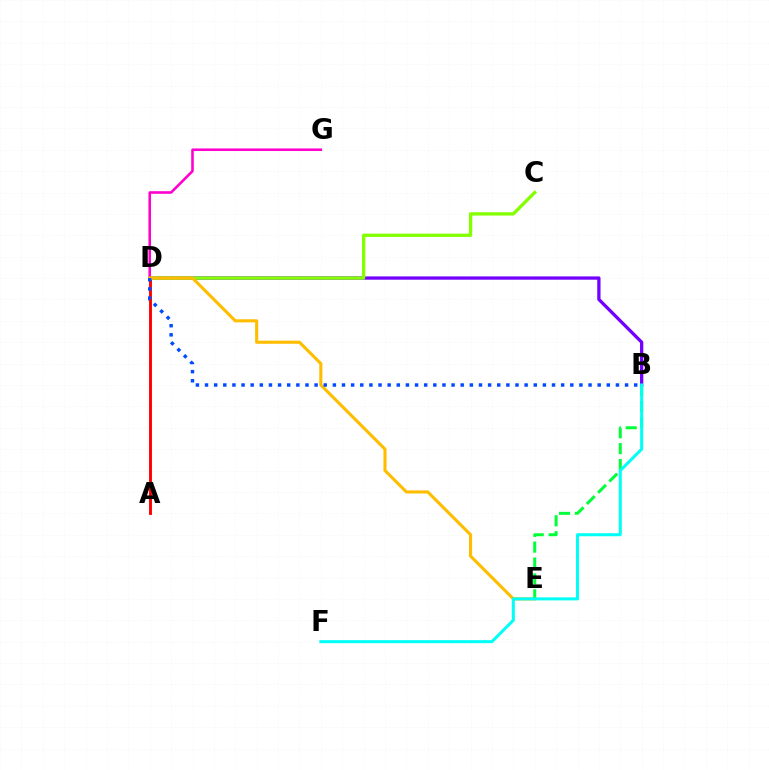{('A', 'D'): [{'color': '#ff0000', 'line_style': 'solid', 'thickness': 2.08}], ('B', 'D'): [{'color': '#7200ff', 'line_style': 'solid', 'thickness': 2.36}, {'color': '#004bff', 'line_style': 'dotted', 'thickness': 2.48}], ('C', 'D'): [{'color': '#84ff00', 'line_style': 'solid', 'thickness': 2.38}], ('D', 'G'): [{'color': '#ff00cf', 'line_style': 'solid', 'thickness': 1.85}], ('D', 'E'): [{'color': '#ffbd00', 'line_style': 'solid', 'thickness': 2.23}], ('B', 'E'): [{'color': '#00ff39', 'line_style': 'dashed', 'thickness': 2.16}], ('B', 'F'): [{'color': '#00fff6', 'line_style': 'solid', 'thickness': 2.18}]}